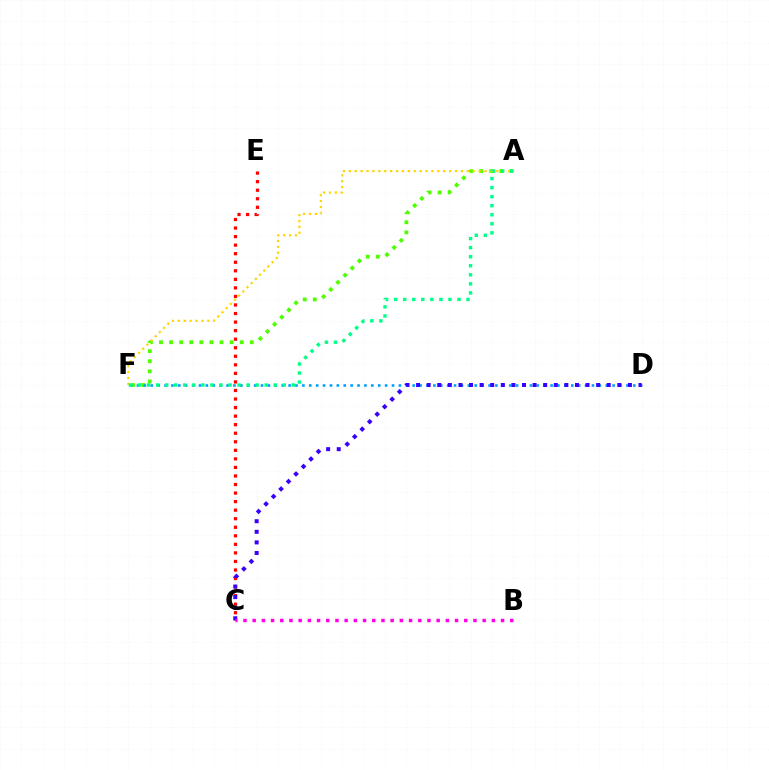{('A', 'F'): [{'color': '#4fff00', 'line_style': 'dotted', 'thickness': 2.74}, {'color': '#ffd500', 'line_style': 'dotted', 'thickness': 1.6}, {'color': '#00ff86', 'line_style': 'dotted', 'thickness': 2.46}], ('D', 'F'): [{'color': '#009eff', 'line_style': 'dotted', 'thickness': 1.87}], ('C', 'E'): [{'color': '#ff0000', 'line_style': 'dotted', 'thickness': 2.32}], ('C', 'D'): [{'color': '#3700ff', 'line_style': 'dotted', 'thickness': 2.88}], ('B', 'C'): [{'color': '#ff00ed', 'line_style': 'dotted', 'thickness': 2.5}]}